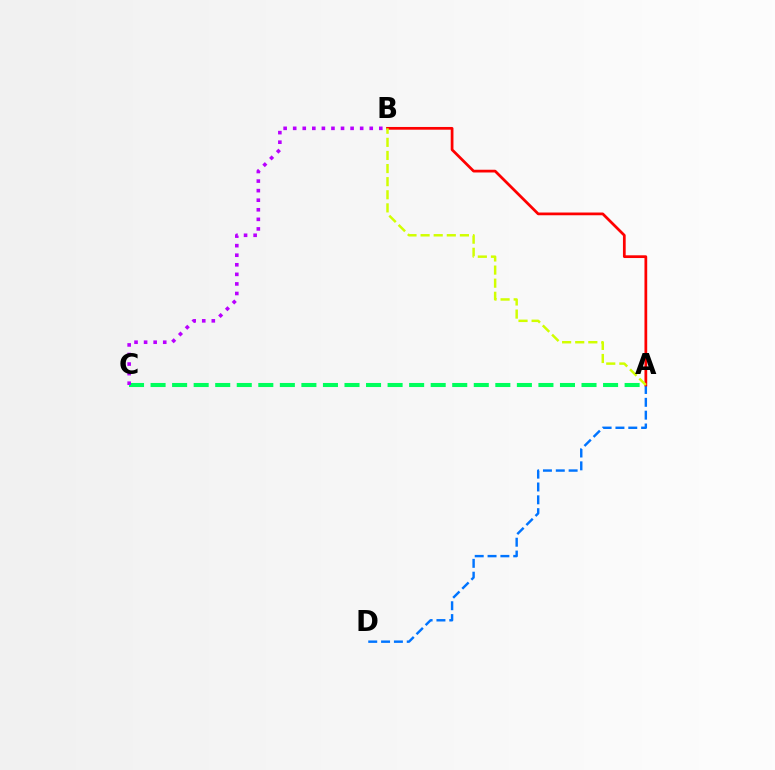{('A', 'C'): [{'color': '#00ff5c', 'line_style': 'dashed', 'thickness': 2.93}], ('A', 'D'): [{'color': '#0074ff', 'line_style': 'dashed', 'thickness': 1.74}], ('A', 'B'): [{'color': '#ff0000', 'line_style': 'solid', 'thickness': 1.97}, {'color': '#d1ff00', 'line_style': 'dashed', 'thickness': 1.78}], ('B', 'C'): [{'color': '#b900ff', 'line_style': 'dotted', 'thickness': 2.6}]}